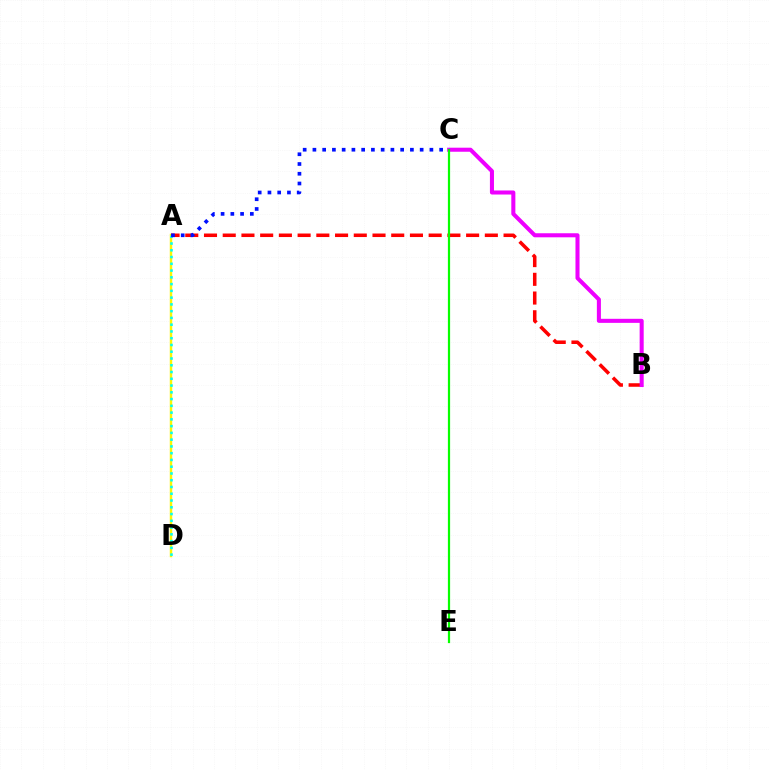{('A', 'D'): [{'color': '#fcf500', 'line_style': 'solid', 'thickness': 1.77}, {'color': '#00fff6', 'line_style': 'dotted', 'thickness': 1.84}], ('A', 'B'): [{'color': '#ff0000', 'line_style': 'dashed', 'thickness': 2.54}], ('B', 'C'): [{'color': '#ee00ff', 'line_style': 'solid', 'thickness': 2.92}], ('C', 'E'): [{'color': '#08ff00', 'line_style': 'solid', 'thickness': 1.6}], ('A', 'C'): [{'color': '#0010ff', 'line_style': 'dotted', 'thickness': 2.65}]}